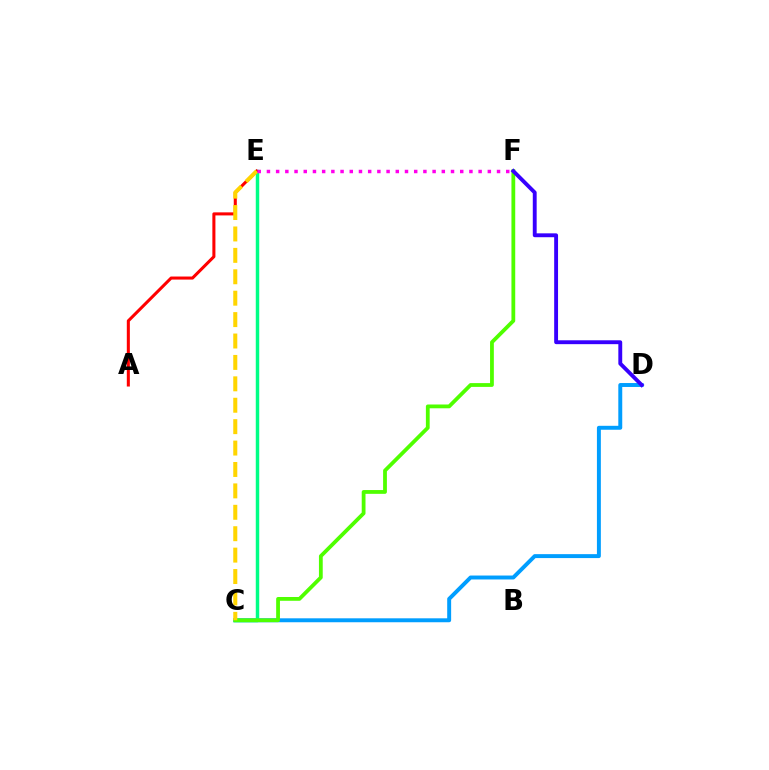{('C', 'D'): [{'color': '#009eff', 'line_style': 'solid', 'thickness': 2.83}], ('C', 'E'): [{'color': '#00ff86', 'line_style': 'solid', 'thickness': 2.49}, {'color': '#ffd500', 'line_style': 'dashed', 'thickness': 2.91}], ('C', 'F'): [{'color': '#4fff00', 'line_style': 'solid', 'thickness': 2.73}], ('D', 'F'): [{'color': '#3700ff', 'line_style': 'solid', 'thickness': 2.79}], ('A', 'E'): [{'color': '#ff0000', 'line_style': 'solid', 'thickness': 2.2}], ('E', 'F'): [{'color': '#ff00ed', 'line_style': 'dotted', 'thickness': 2.5}]}